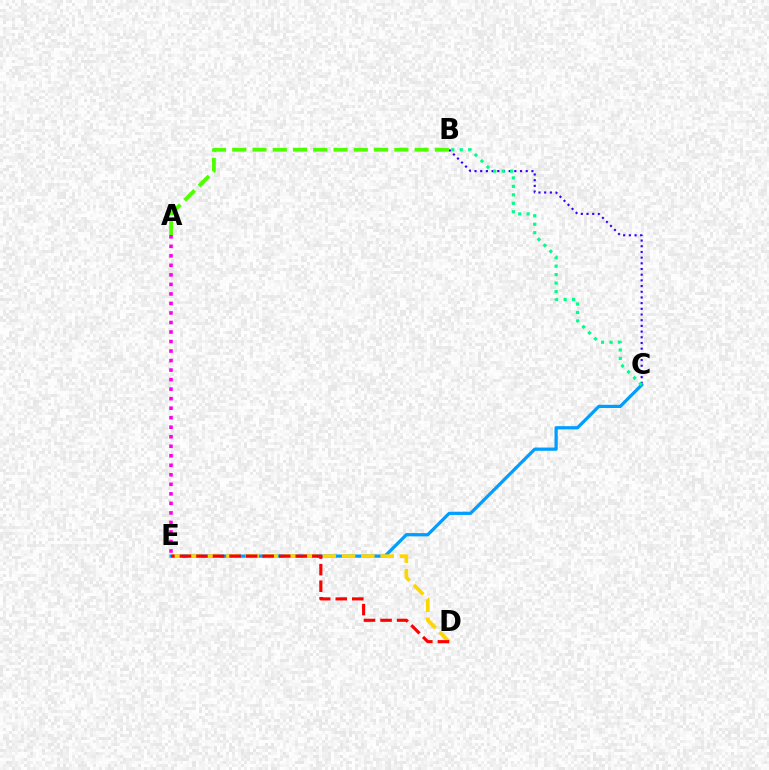{('B', 'C'): [{'color': '#3700ff', 'line_style': 'dotted', 'thickness': 1.55}, {'color': '#00ff86', 'line_style': 'dotted', 'thickness': 2.3}], ('C', 'E'): [{'color': '#009eff', 'line_style': 'solid', 'thickness': 2.33}], ('A', 'B'): [{'color': '#4fff00', 'line_style': 'dashed', 'thickness': 2.75}], ('A', 'E'): [{'color': '#ff00ed', 'line_style': 'dotted', 'thickness': 2.59}], ('D', 'E'): [{'color': '#ffd500', 'line_style': 'dashed', 'thickness': 2.62}, {'color': '#ff0000', 'line_style': 'dashed', 'thickness': 2.25}]}